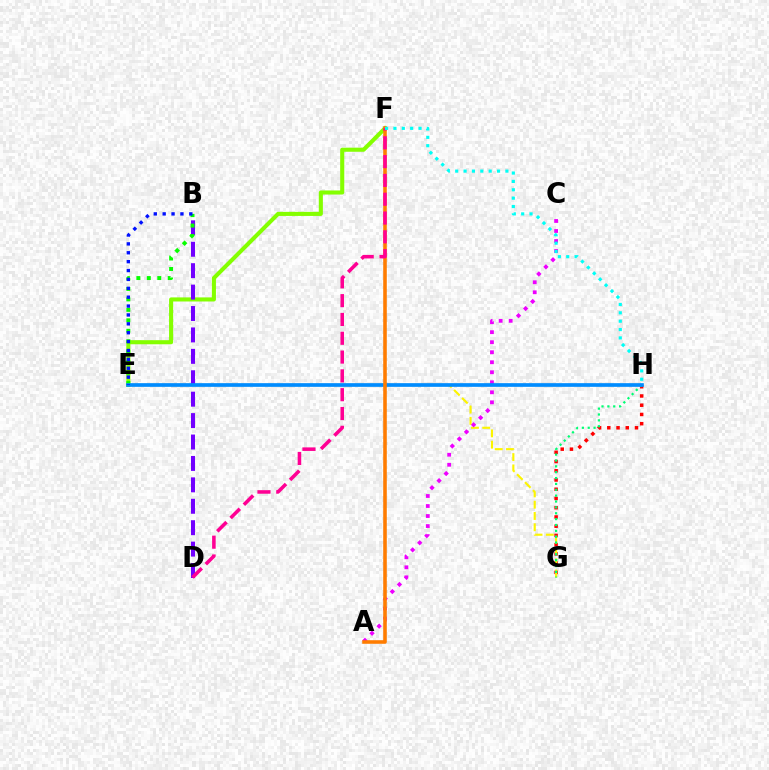{('G', 'H'): [{'color': '#ff0000', 'line_style': 'dotted', 'thickness': 2.51}, {'color': '#00ff74', 'line_style': 'dotted', 'thickness': 1.59}], ('E', 'F'): [{'color': '#84ff00', 'line_style': 'solid', 'thickness': 2.94}], ('E', 'G'): [{'color': '#fcf500', 'line_style': 'dashed', 'thickness': 1.53}], ('B', 'D'): [{'color': '#7200ff', 'line_style': 'dashed', 'thickness': 2.91}], ('B', 'E'): [{'color': '#08ff00', 'line_style': 'dotted', 'thickness': 2.84}, {'color': '#0010ff', 'line_style': 'dotted', 'thickness': 2.41}], ('A', 'C'): [{'color': '#ee00ff', 'line_style': 'dotted', 'thickness': 2.72}], ('E', 'H'): [{'color': '#008cff', 'line_style': 'solid', 'thickness': 2.65}], ('A', 'F'): [{'color': '#ff7c00', 'line_style': 'solid', 'thickness': 2.58}], ('D', 'F'): [{'color': '#ff0094', 'line_style': 'dashed', 'thickness': 2.56}], ('F', 'H'): [{'color': '#00fff6', 'line_style': 'dotted', 'thickness': 2.27}]}